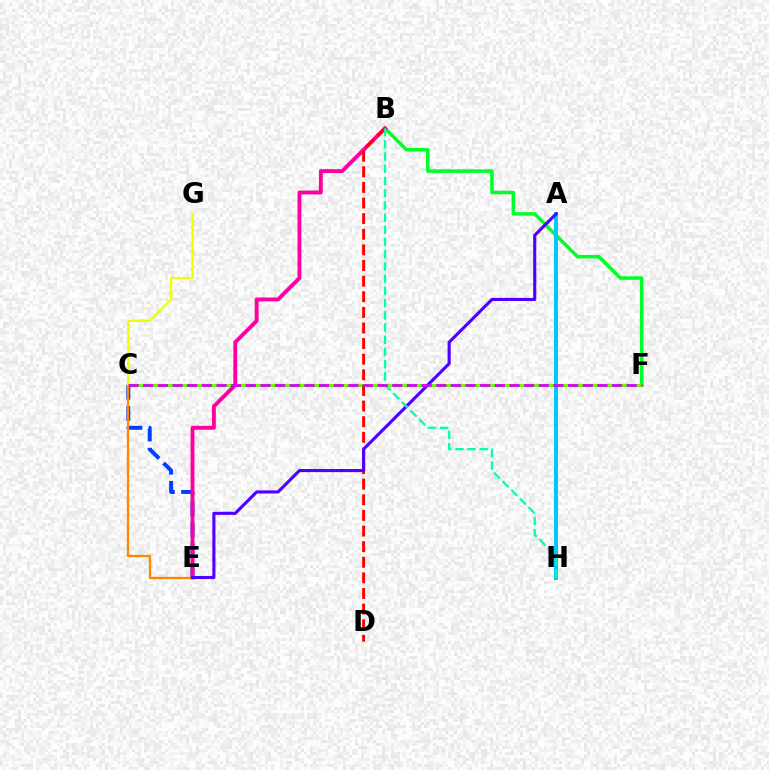{('C', 'E'): [{'color': '#003fff', 'line_style': 'dashed', 'thickness': 2.86}, {'color': '#ff8800', 'line_style': 'solid', 'thickness': 1.67}], ('B', 'F'): [{'color': '#00ff27', 'line_style': 'solid', 'thickness': 2.53}], ('C', 'F'): [{'color': '#66ff00', 'line_style': 'solid', 'thickness': 2.28}, {'color': '#d600ff', 'line_style': 'dashed', 'thickness': 1.99}], ('B', 'E'): [{'color': '#ff00a0', 'line_style': 'solid', 'thickness': 2.8}], ('B', 'D'): [{'color': '#ff0000', 'line_style': 'dashed', 'thickness': 2.12}], ('A', 'H'): [{'color': '#00c7ff', 'line_style': 'solid', 'thickness': 2.86}], ('C', 'G'): [{'color': '#eeff00', 'line_style': 'solid', 'thickness': 1.66}], ('A', 'E'): [{'color': '#4f00ff', 'line_style': 'solid', 'thickness': 2.24}], ('B', 'H'): [{'color': '#00ffaf', 'line_style': 'dashed', 'thickness': 1.66}]}